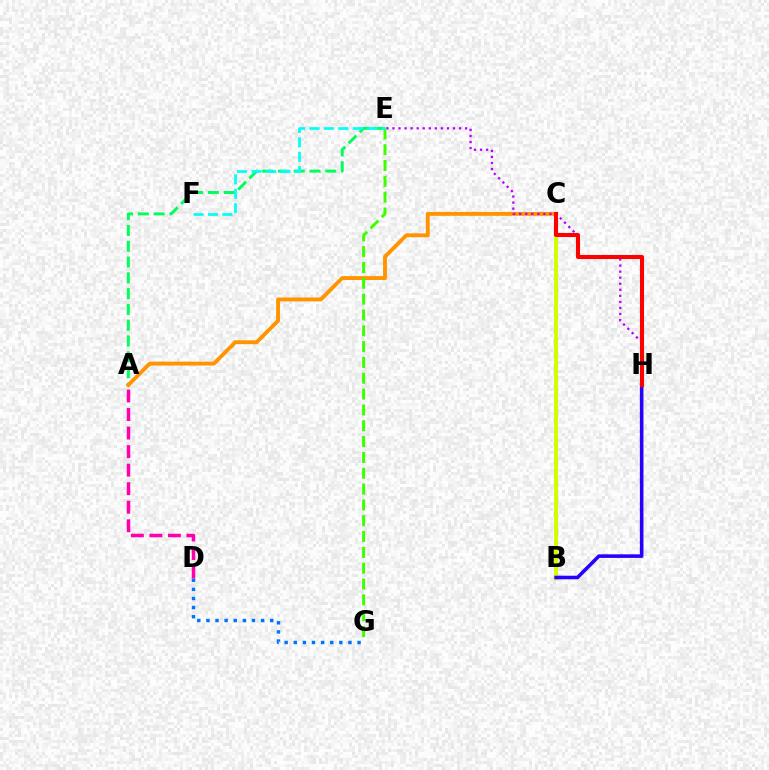{('B', 'C'): [{'color': '#d1ff00', 'line_style': 'solid', 'thickness': 2.89}], ('A', 'E'): [{'color': '#00ff5c', 'line_style': 'dashed', 'thickness': 2.14}], ('A', 'C'): [{'color': '#ff9400', 'line_style': 'solid', 'thickness': 2.78}], ('E', 'H'): [{'color': '#b900ff', 'line_style': 'dotted', 'thickness': 1.64}], ('D', 'G'): [{'color': '#0074ff', 'line_style': 'dotted', 'thickness': 2.48}], ('E', 'G'): [{'color': '#3dff00', 'line_style': 'dashed', 'thickness': 2.15}], ('E', 'F'): [{'color': '#00fff6', 'line_style': 'dashed', 'thickness': 1.96}], ('A', 'D'): [{'color': '#ff00ac', 'line_style': 'dashed', 'thickness': 2.52}], ('B', 'H'): [{'color': '#2500ff', 'line_style': 'solid', 'thickness': 2.58}], ('C', 'H'): [{'color': '#ff0000', 'line_style': 'solid', 'thickness': 2.93}]}